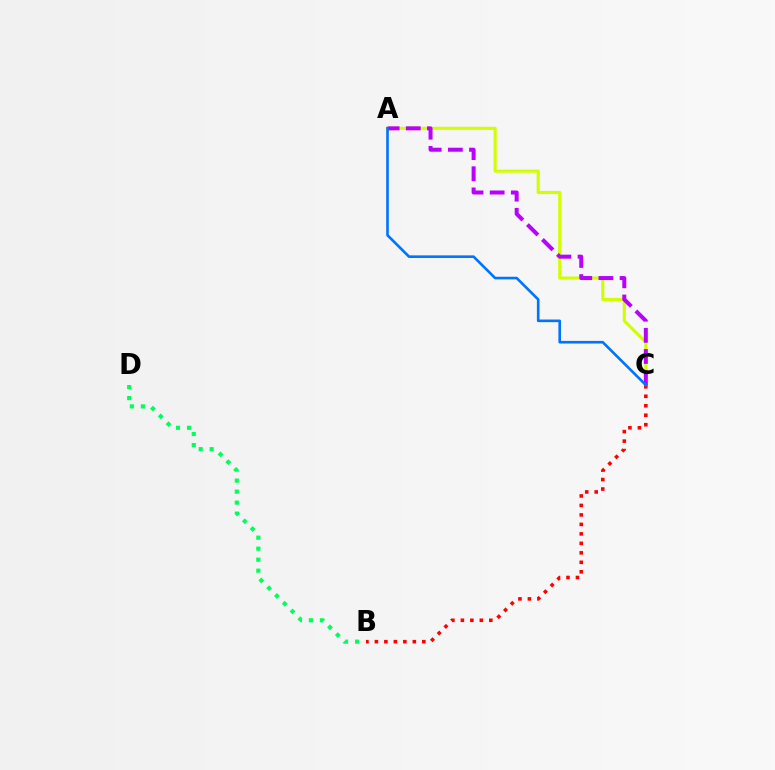{('A', 'C'): [{'color': '#d1ff00', 'line_style': 'solid', 'thickness': 2.25}, {'color': '#b900ff', 'line_style': 'dashed', 'thickness': 2.87}, {'color': '#0074ff', 'line_style': 'solid', 'thickness': 1.89}], ('B', 'C'): [{'color': '#ff0000', 'line_style': 'dotted', 'thickness': 2.58}], ('B', 'D'): [{'color': '#00ff5c', 'line_style': 'dotted', 'thickness': 2.99}]}